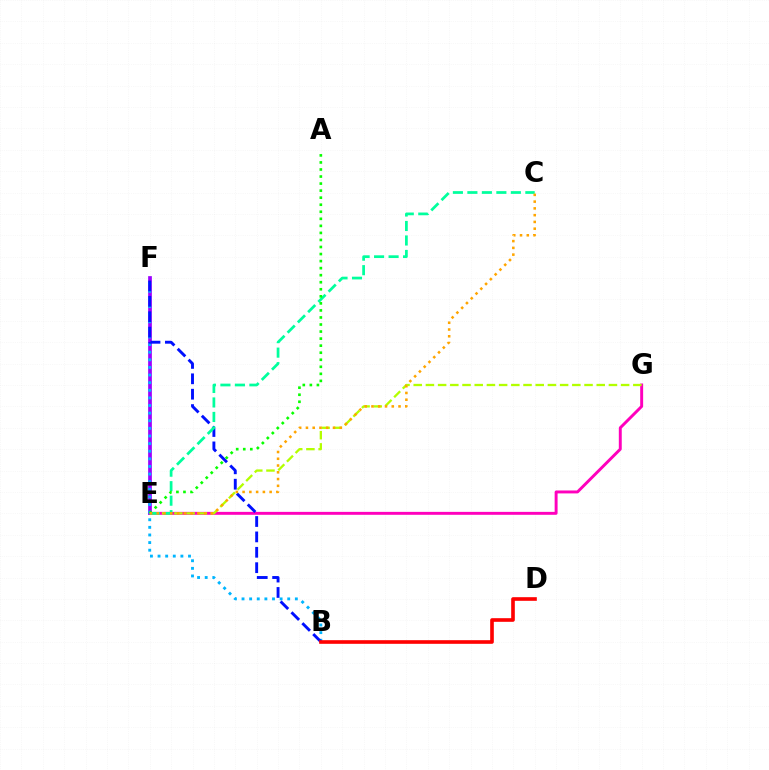{('E', 'G'): [{'color': '#ff00bd', 'line_style': 'solid', 'thickness': 2.11}, {'color': '#b3ff00', 'line_style': 'dashed', 'thickness': 1.66}], ('E', 'F'): [{'color': '#9b00ff', 'line_style': 'solid', 'thickness': 2.67}], ('B', 'F'): [{'color': '#00b5ff', 'line_style': 'dotted', 'thickness': 2.07}, {'color': '#0010ff', 'line_style': 'dashed', 'thickness': 2.09}], ('B', 'D'): [{'color': '#ff0000', 'line_style': 'solid', 'thickness': 2.61}], ('C', 'E'): [{'color': '#00ff9d', 'line_style': 'dashed', 'thickness': 1.97}, {'color': '#ffa500', 'line_style': 'dotted', 'thickness': 1.84}], ('A', 'E'): [{'color': '#08ff00', 'line_style': 'dotted', 'thickness': 1.91}]}